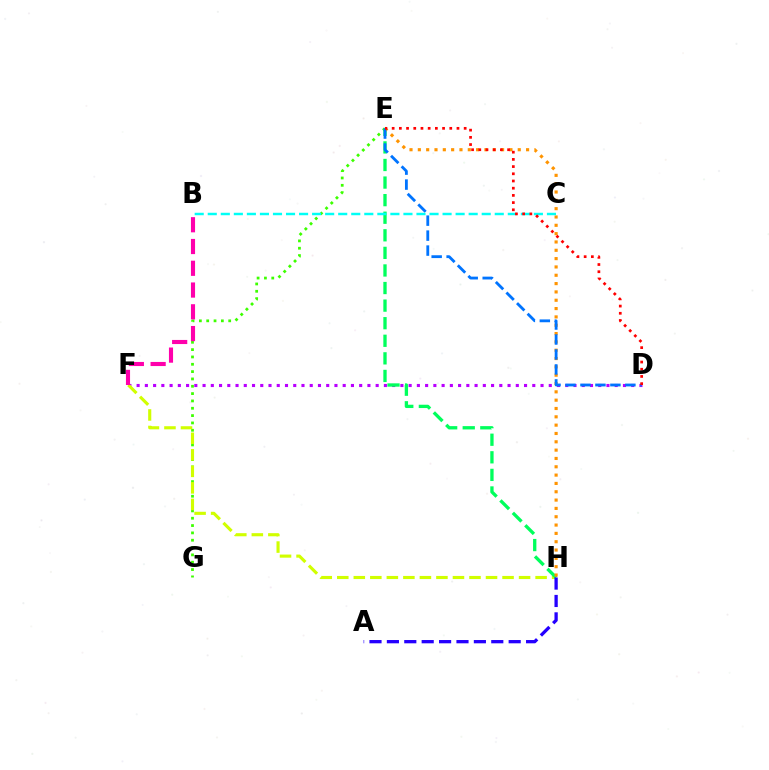{('D', 'F'): [{'color': '#b900ff', 'line_style': 'dotted', 'thickness': 2.24}], ('E', 'G'): [{'color': '#3dff00', 'line_style': 'dotted', 'thickness': 1.99}], ('F', 'H'): [{'color': '#d1ff00', 'line_style': 'dashed', 'thickness': 2.25}], ('E', 'H'): [{'color': '#00ff5c', 'line_style': 'dashed', 'thickness': 2.39}, {'color': '#ff9400', 'line_style': 'dotted', 'thickness': 2.26}], ('A', 'H'): [{'color': '#2500ff', 'line_style': 'dashed', 'thickness': 2.36}], ('D', 'E'): [{'color': '#0074ff', 'line_style': 'dashed', 'thickness': 2.03}, {'color': '#ff0000', 'line_style': 'dotted', 'thickness': 1.96}], ('B', 'F'): [{'color': '#ff00ac', 'line_style': 'dashed', 'thickness': 2.96}], ('B', 'C'): [{'color': '#00fff6', 'line_style': 'dashed', 'thickness': 1.77}]}